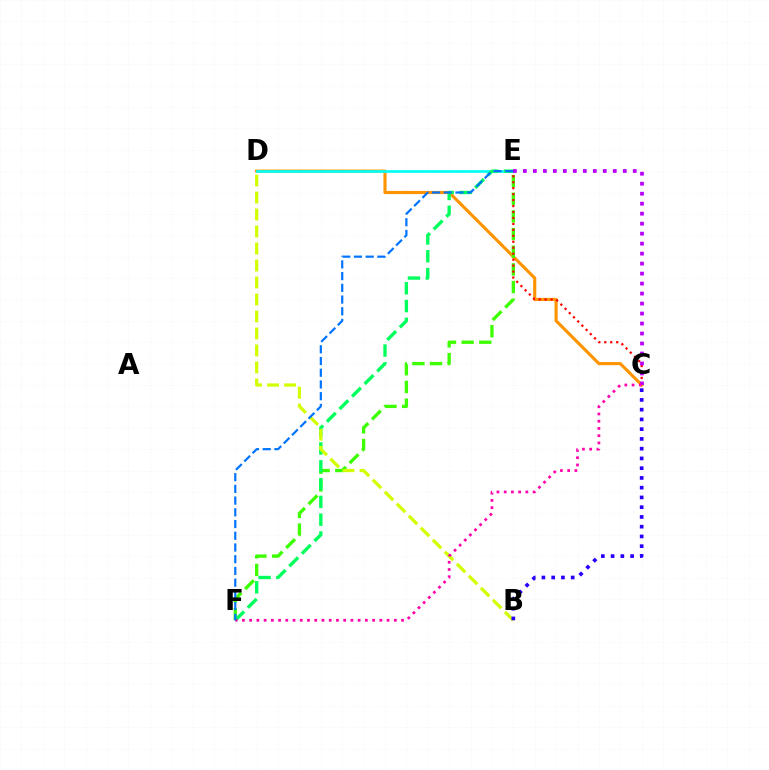{('C', 'D'): [{'color': '#ff9400', 'line_style': 'solid', 'thickness': 2.25}], ('D', 'E'): [{'color': '#00fff6', 'line_style': 'solid', 'thickness': 1.93}], ('E', 'F'): [{'color': '#3dff00', 'line_style': 'dashed', 'thickness': 2.4}, {'color': '#00ff5c', 'line_style': 'dashed', 'thickness': 2.42}, {'color': '#0074ff', 'line_style': 'dashed', 'thickness': 1.59}], ('B', 'D'): [{'color': '#d1ff00', 'line_style': 'dashed', 'thickness': 2.31}], ('C', 'E'): [{'color': '#ff0000', 'line_style': 'dotted', 'thickness': 1.62}, {'color': '#b900ff', 'line_style': 'dotted', 'thickness': 2.71}], ('C', 'F'): [{'color': '#ff00ac', 'line_style': 'dotted', 'thickness': 1.97}], ('B', 'C'): [{'color': '#2500ff', 'line_style': 'dotted', 'thickness': 2.65}]}